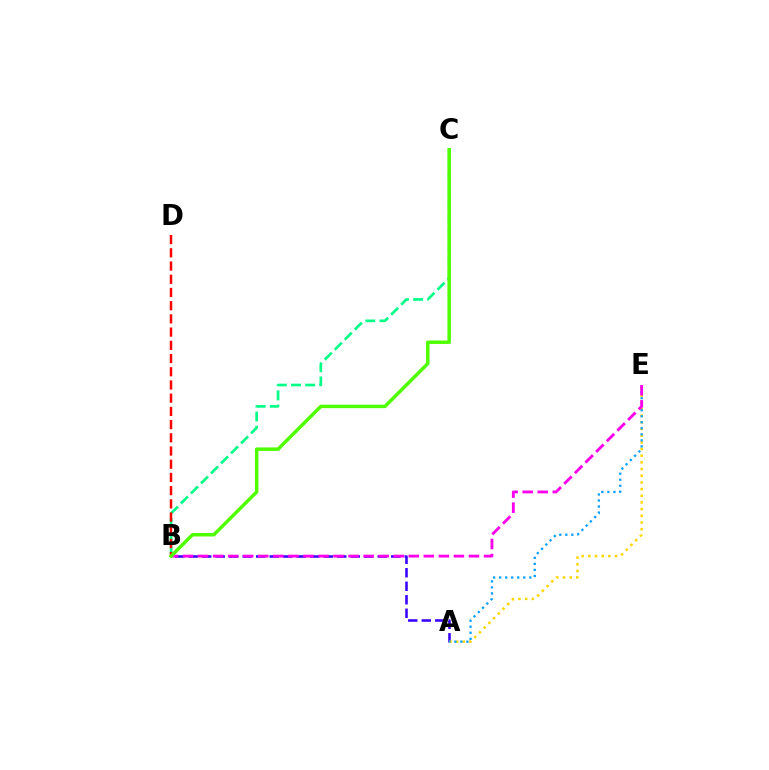{('B', 'C'): [{'color': '#00ff86', 'line_style': 'dashed', 'thickness': 1.93}, {'color': '#4fff00', 'line_style': 'solid', 'thickness': 2.5}], ('A', 'B'): [{'color': '#3700ff', 'line_style': 'dashed', 'thickness': 1.83}], ('A', 'E'): [{'color': '#ffd500', 'line_style': 'dotted', 'thickness': 1.81}, {'color': '#009eff', 'line_style': 'dotted', 'thickness': 1.64}], ('B', 'D'): [{'color': '#ff0000', 'line_style': 'dashed', 'thickness': 1.79}], ('B', 'E'): [{'color': '#ff00ed', 'line_style': 'dashed', 'thickness': 2.04}]}